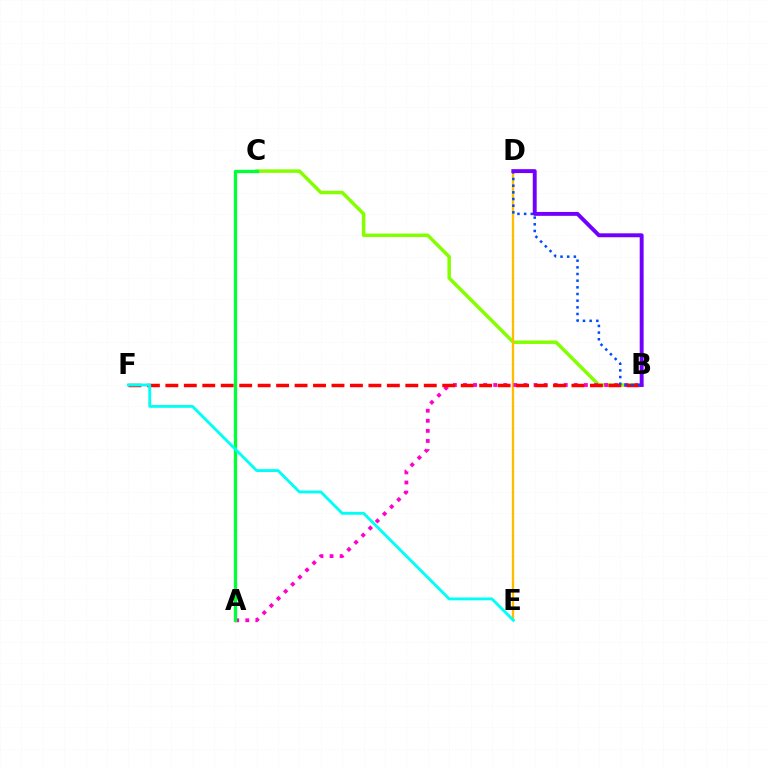{('B', 'C'): [{'color': '#84ff00', 'line_style': 'solid', 'thickness': 2.51}], ('D', 'E'): [{'color': '#ffbd00', 'line_style': 'solid', 'thickness': 1.68}], ('A', 'B'): [{'color': '#ff00cf', 'line_style': 'dotted', 'thickness': 2.74}], ('B', 'F'): [{'color': '#ff0000', 'line_style': 'dashed', 'thickness': 2.51}], ('B', 'D'): [{'color': '#004bff', 'line_style': 'dotted', 'thickness': 1.81}, {'color': '#7200ff', 'line_style': 'solid', 'thickness': 2.82}], ('A', 'C'): [{'color': '#00ff39', 'line_style': 'solid', 'thickness': 2.38}], ('E', 'F'): [{'color': '#00fff6', 'line_style': 'solid', 'thickness': 2.06}]}